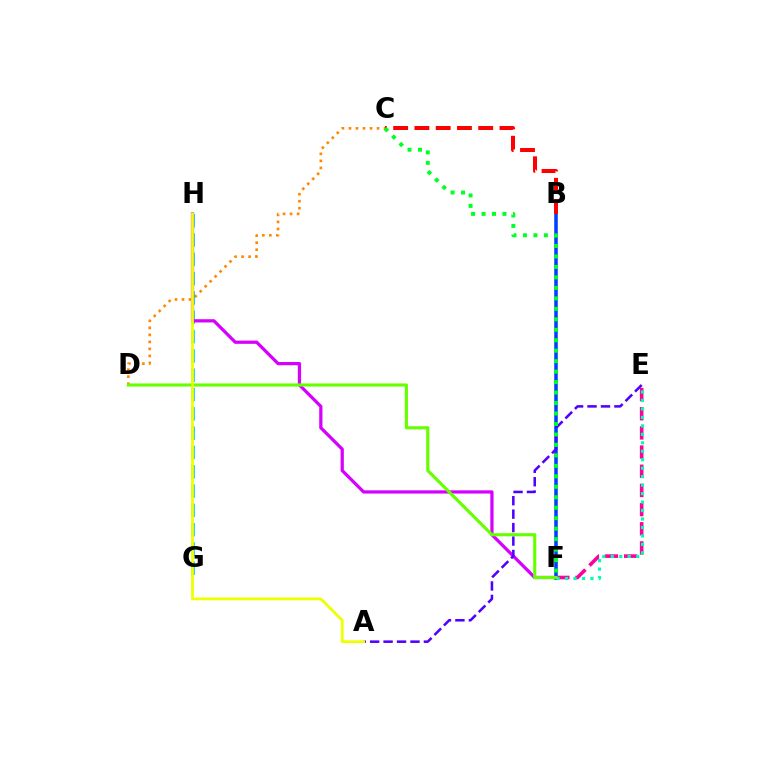{('C', 'D'): [{'color': '#ff8800', 'line_style': 'dotted', 'thickness': 1.91}], ('E', 'F'): [{'color': '#ff00a0', 'line_style': 'dashed', 'thickness': 2.6}, {'color': '#00ffaf', 'line_style': 'dotted', 'thickness': 2.3}], ('G', 'H'): [{'color': '#00c7ff', 'line_style': 'dashed', 'thickness': 2.62}], ('F', 'H'): [{'color': '#d600ff', 'line_style': 'solid', 'thickness': 2.33}], ('B', 'F'): [{'color': '#003fff', 'line_style': 'solid', 'thickness': 2.55}], ('A', 'E'): [{'color': '#4f00ff', 'line_style': 'dashed', 'thickness': 1.83}], ('B', 'C'): [{'color': '#ff0000', 'line_style': 'dashed', 'thickness': 2.89}], ('D', 'F'): [{'color': '#66ff00', 'line_style': 'solid', 'thickness': 2.26}], ('A', 'H'): [{'color': '#eeff00', 'line_style': 'solid', 'thickness': 2.01}], ('C', 'F'): [{'color': '#00ff27', 'line_style': 'dotted', 'thickness': 2.84}]}